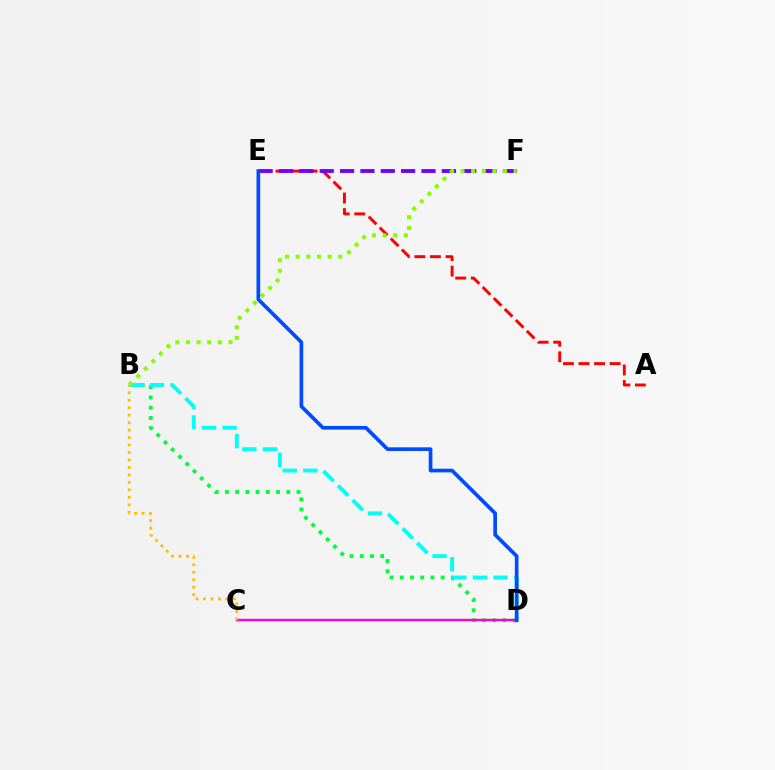{('B', 'D'): [{'color': '#00ff39', 'line_style': 'dotted', 'thickness': 2.78}, {'color': '#00fff6', 'line_style': 'dashed', 'thickness': 2.8}], ('C', 'D'): [{'color': '#ff00cf', 'line_style': 'solid', 'thickness': 1.73}], ('A', 'E'): [{'color': '#ff0000', 'line_style': 'dashed', 'thickness': 2.11}], ('B', 'C'): [{'color': '#ffbd00', 'line_style': 'dotted', 'thickness': 2.03}], ('E', 'F'): [{'color': '#7200ff', 'line_style': 'dashed', 'thickness': 2.76}], ('B', 'F'): [{'color': '#84ff00', 'line_style': 'dotted', 'thickness': 2.89}], ('D', 'E'): [{'color': '#004bff', 'line_style': 'solid', 'thickness': 2.65}]}